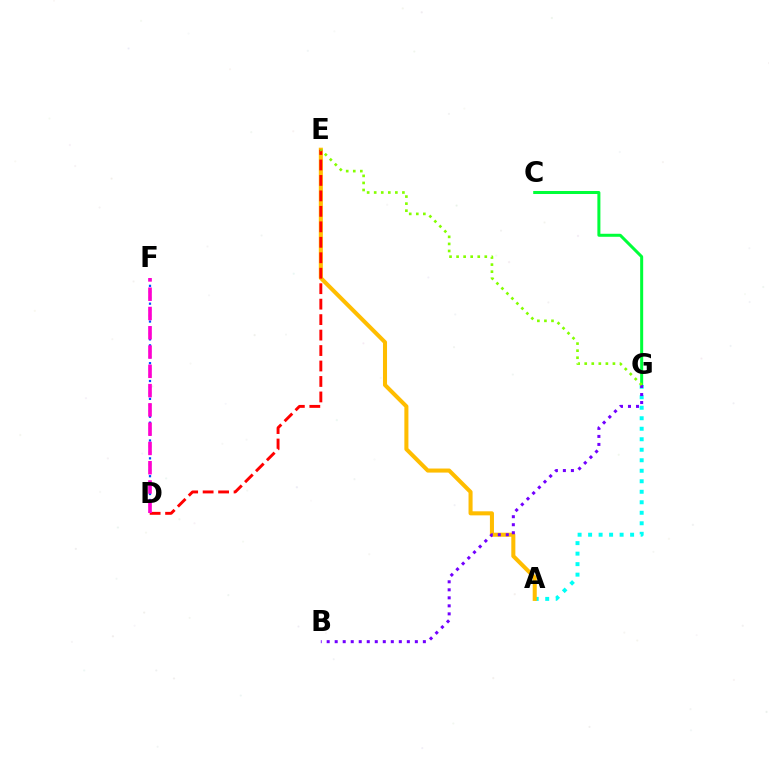{('C', 'G'): [{'color': '#00ff39', 'line_style': 'solid', 'thickness': 2.17}], ('A', 'G'): [{'color': '#00fff6', 'line_style': 'dotted', 'thickness': 2.85}], ('D', 'F'): [{'color': '#004bff', 'line_style': 'dotted', 'thickness': 1.62}, {'color': '#ff00cf', 'line_style': 'dashed', 'thickness': 2.62}], ('A', 'E'): [{'color': '#ffbd00', 'line_style': 'solid', 'thickness': 2.92}], ('B', 'G'): [{'color': '#7200ff', 'line_style': 'dotted', 'thickness': 2.18}], ('D', 'E'): [{'color': '#ff0000', 'line_style': 'dashed', 'thickness': 2.1}], ('E', 'G'): [{'color': '#84ff00', 'line_style': 'dotted', 'thickness': 1.92}]}